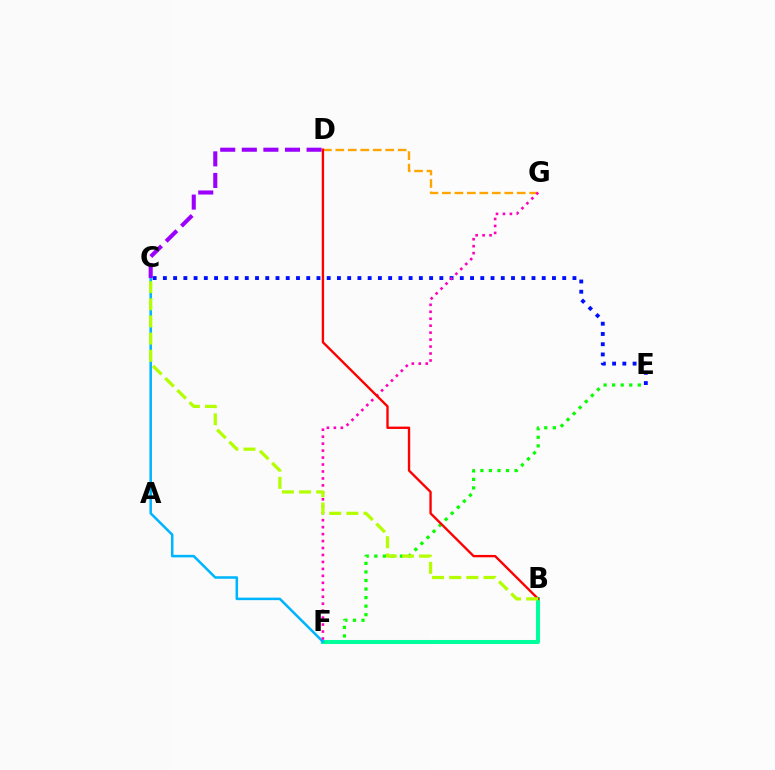{('C', 'E'): [{'color': '#0010ff', 'line_style': 'dotted', 'thickness': 2.78}], ('E', 'F'): [{'color': '#08ff00', 'line_style': 'dotted', 'thickness': 2.32}], ('B', 'F'): [{'color': '#00ff9d', 'line_style': 'solid', 'thickness': 2.91}], ('C', 'F'): [{'color': '#00b5ff', 'line_style': 'solid', 'thickness': 1.82}], ('D', 'G'): [{'color': '#ffa500', 'line_style': 'dashed', 'thickness': 1.69}], ('C', 'D'): [{'color': '#9b00ff', 'line_style': 'dashed', 'thickness': 2.93}], ('F', 'G'): [{'color': '#ff00bd', 'line_style': 'dotted', 'thickness': 1.89}], ('B', 'D'): [{'color': '#ff0000', 'line_style': 'solid', 'thickness': 1.7}], ('B', 'C'): [{'color': '#b3ff00', 'line_style': 'dashed', 'thickness': 2.33}]}